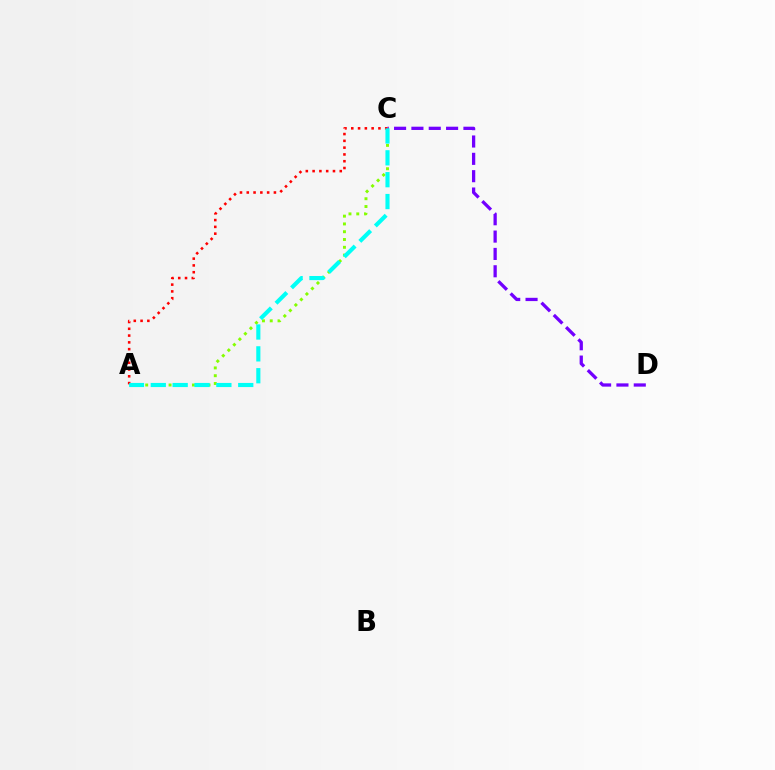{('A', 'C'): [{'color': '#84ff00', 'line_style': 'dotted', 'thickness': 2.12}, {'color': '#ff0000', 'line_style': 'dotted', 'thickness': 1.84}, {'color': '#00fff6', 'line_style': 'dashed', 'thickness': 2.97}], ('C', 'D'): [{'color': '#7200ff', 'line_style': 'dashed', 'thickness': 2.36}]}